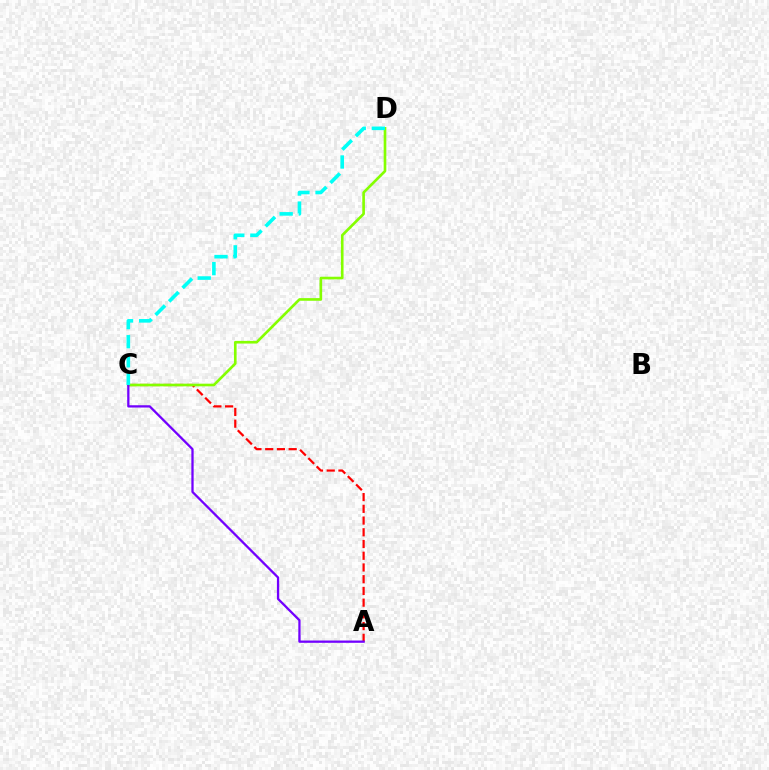{('A', 'C'): [{'color': '#ff0000', 'line_style': 'dashed', 'thickness': 1.59}, {'color': '#7200ff', 'line_style': 'solid', 'thickness': 1.64}], ('C', 'D'): [{'color': '#84ff00', 'line_style': 'solid', 'thickness': 1.91}, {'color': '#00fff6', 'line_style': 'dashed', 'thickness': 2.59}]}